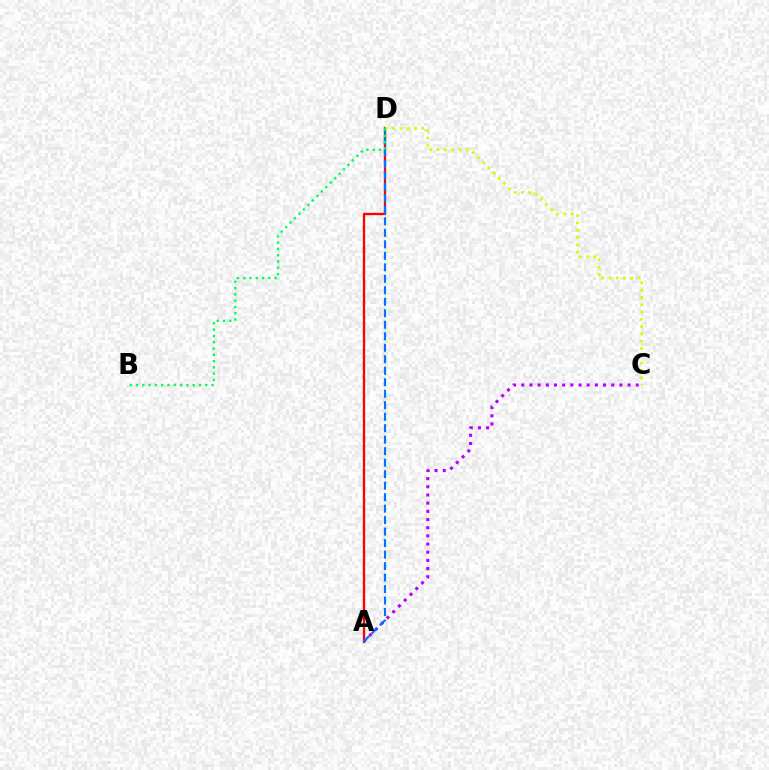{('A', 'D'): [{'color': '#ff0000', 'line_style': 'solid', 'thickness': 1.66}, {'color': '#0074ff', 'line_style': 'dashed', 'thickness': 1.56}], ('A', 'C'): [{'color': '#b900ff', 'line_style': 'dotted', 'thickness': 2.22}], ('C', 'D'): [{'color': '#d1ff00', 'line_style': 'dotted', 'thickness': 1.98}], ('B', 'D'): [{'color': '#00ff5c', 'line_style': 'dotted', 'thickness': 1.71}]}